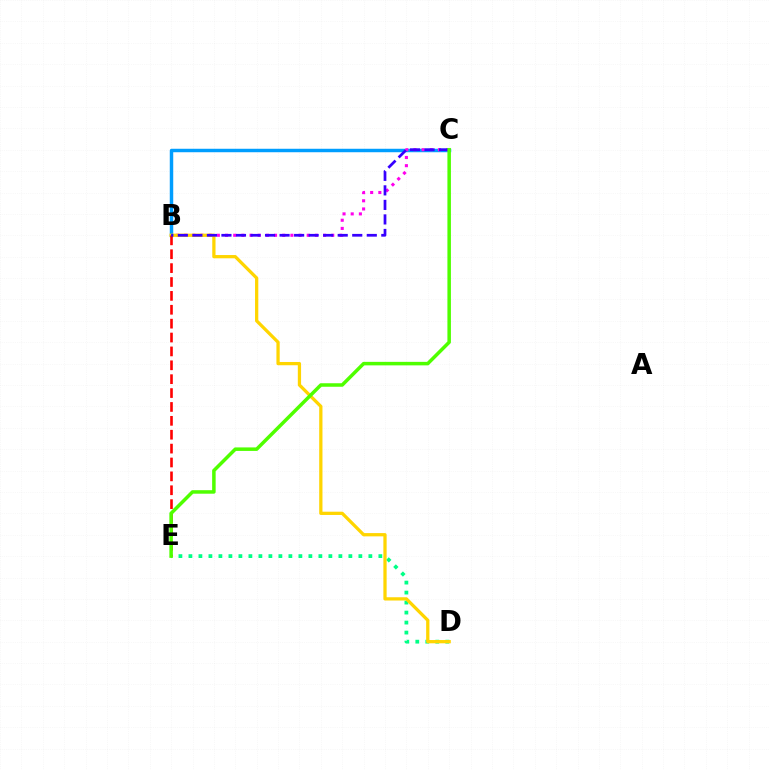{('B', 'C'): [{'color': '#009eff', 'line_style': 'solid', 'thickness': 2.49}, {'color': '#ff00ed', 'line_style': 'dotted', 'thickness': 2.22}, {'color': '#3700ff', 'line_style': 'dashed', 'thickness': 1.97}], ('D', 'E'): [{'color': '#00ff86', 'line_style': 'dotted', 'thickness': 2.72}], ('B', 'D'): [{'color': '#ffd500', 'line_style': 'solid', 'thickness': 2.35}], ('B', 'E'): [{'color': '#ff0000', 'line_style': 'dashed', 'thickness': 1.89}], ('C', 'E'): [{'color': '#4fff00', 'line_style': 'solid', 'thickness': 2.53}]}